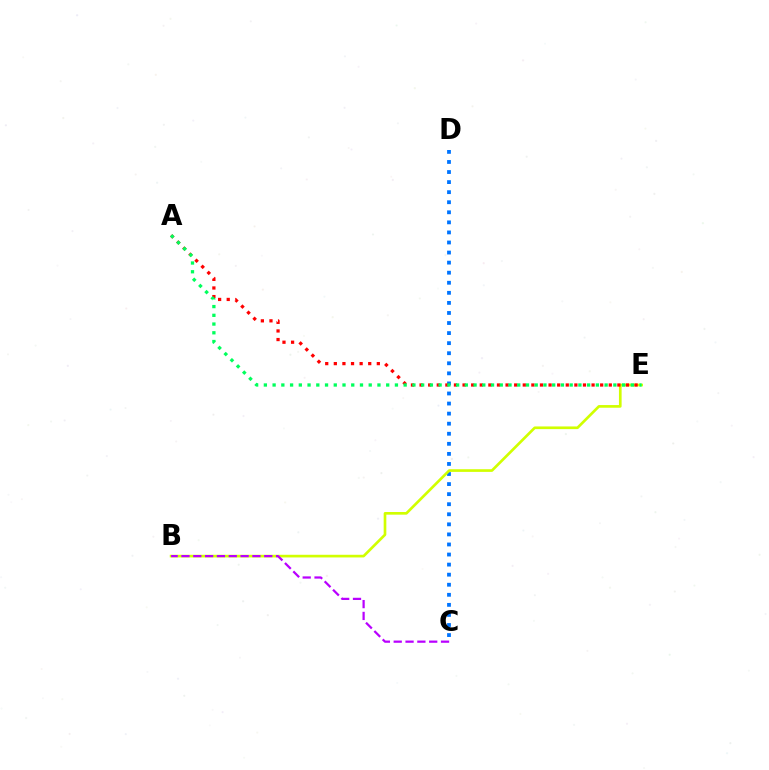{('C', 'D'): [{'color': '#0074ff', 'line_style': 'dotted', 'thickness': 2.73}], ('B', 'E'): [{'color': '#d1ff00', 'line_style': 'solid', 'thickness': 1.92}], ('A', 'E'): [{'color': '#ff0000', 'line_style': 'dotted', 'thickness': 2.34}, {'color': '#00ff5c', 'line_style': 'dotted', 'thickness': 2.37}], ('B', 'C'): [{'color': '#b900ff', 'line_style': 'dashed', 'thickness': 1.61}]}